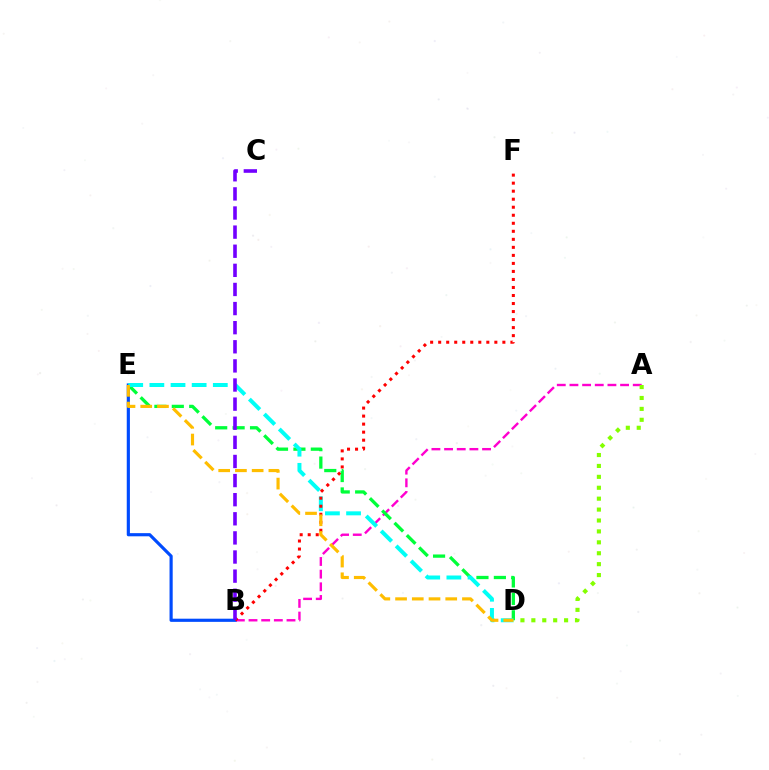{('B', 'E'): [{'color': '#004bff', 'line_style': 'solid', 'thickness': 2.28}], ('A', 'B'): [{'color': '#ff00cf', 'line_style': 'dashed', 'thickness': 1.72}], ('D', 'E'): [{'color': '#00ff39', 'line_style': 'dashed', 'thickness': 2.37}, {'color': '#00fff6', 'line_style': 'dashed', 'thickness': 2.87}, {'color': '#ffbd00', 'line_style': 'dashed', 'thickness': 2.27}], ('A', 'D'): [{'color': '#84ff00', 'line_style': 'dotted', 'thickness': 2.96}], ('B', 'F'): [{'color': '#ff0000', 'line_style': 'dotted', 'thickness': 2.18}], ('B', 'C'): [{'color': '#7200ff', 'line_style': 'dashed', 'thickness': 2.6}]}